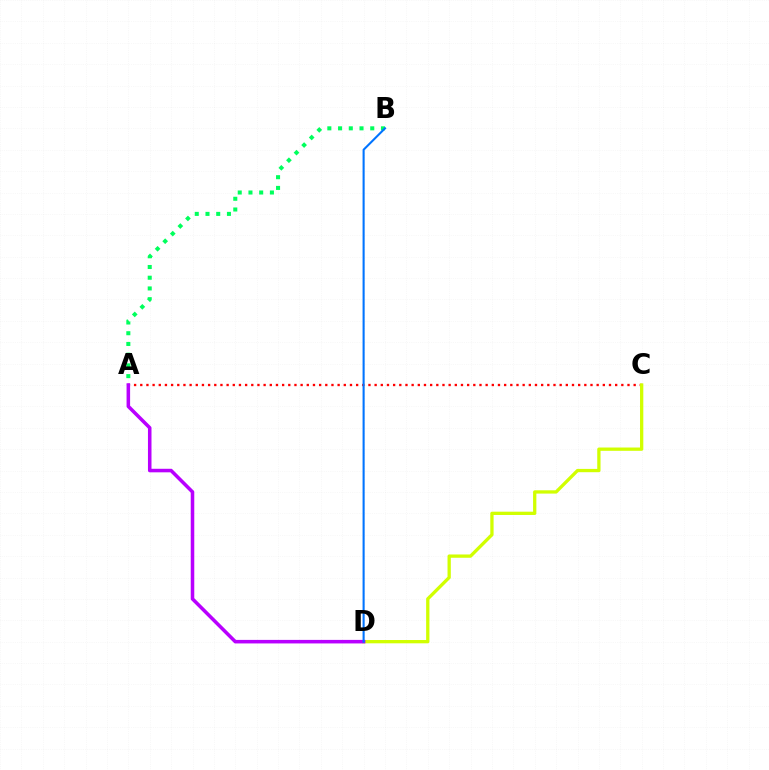{('A', 'C'): [{'color': '#ff0000', 'line_style': 'dotted', 'thickness': 1.68}], ('C', 'D'): [{'color': '#d1ff00', 'line_style': 'solid', 'thickness': 2.37}], ('A', 'B'): [{'color': '#00ff5c', 'line_style': 'dotted', 'thickness': 2.91}], ('A', 'D'): [{'color': '#b900ff', 'line_style': 'solid', 'thickness': 2.55}], ('B', 'D'): [{'color': '#0074ff', 'line_style': 'solid', 'thickness': 1.5}]}